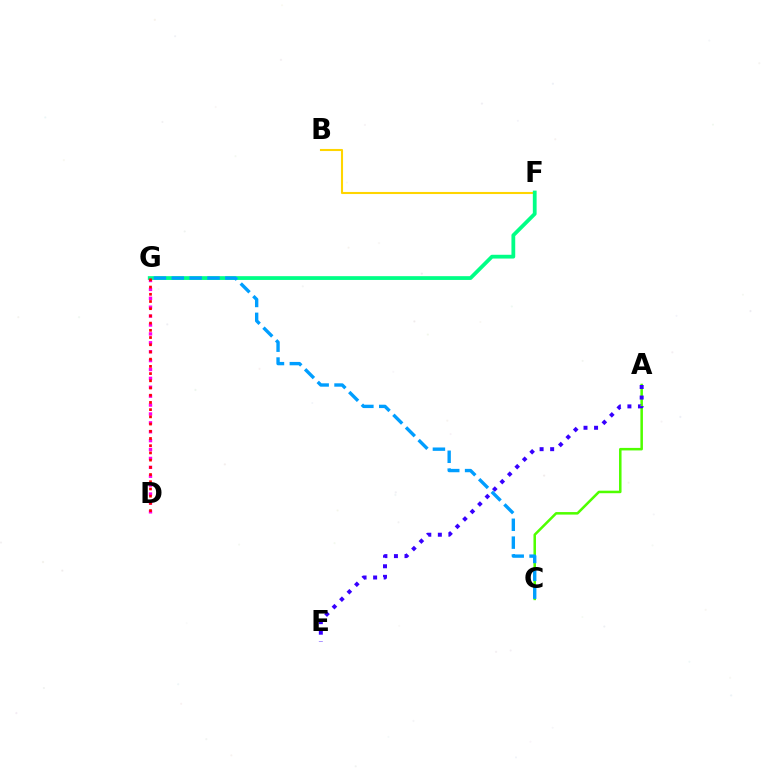{('B', 'F'): [{'color': '#ffd500', 'line_style': 'solid', 'thickness': 1.51}], ('F', 'G'): [{'color': '#00ff86', 'line_style': 'solid', 'thickness': 2.72}], ('D', 'G'): [{'color': '#ff00ed', 'line_style': 'dotted', 'thickness': 2.42}, {'color': '#ff0000', 'line_style': 'dotted', 'thickness': 1.96}], ('A', 'C'): [{'color': '#4fff00', 'line_style': 'solid', 'thickness': 1.82}], ('A', 'E'): [{'color': '#3700ff', 'line_style': 'dotted', 'thickness': 2.87}], ('C', 'G'): [{'color': '#009eff', 'line_style': 'dashed', 'thickness': 2.43}]}